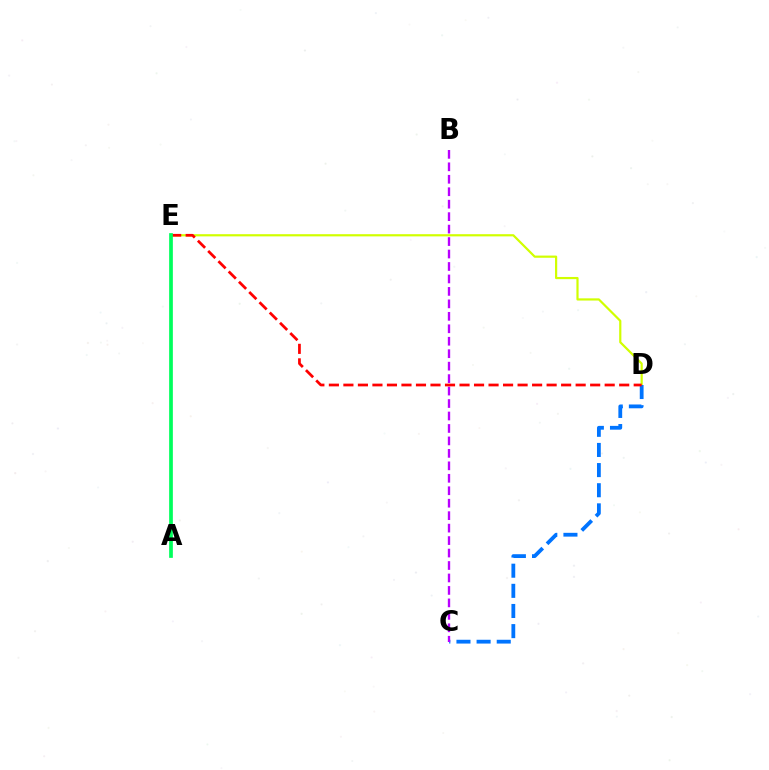{('D', 'E'): [{'color': '#d1ff00', 'line_style': 'solid', 'thickness': 1.58}, {'color': '#ff0000', 'line_style': 'dashed', 'thickness': 1.97}], ('C', 'D'): [{'color': '#0074ff', 'line_style': 'dashed', 'thickness': 2.74}], ('B', 'C'): [{'color': '#b900ff', 'line_style': 'dashed', 'thickness': 1.69}], ('A', 'E'): [{'color': '#00ff5c', 'line_style': 'solid', 'thickness': 2.67}]}